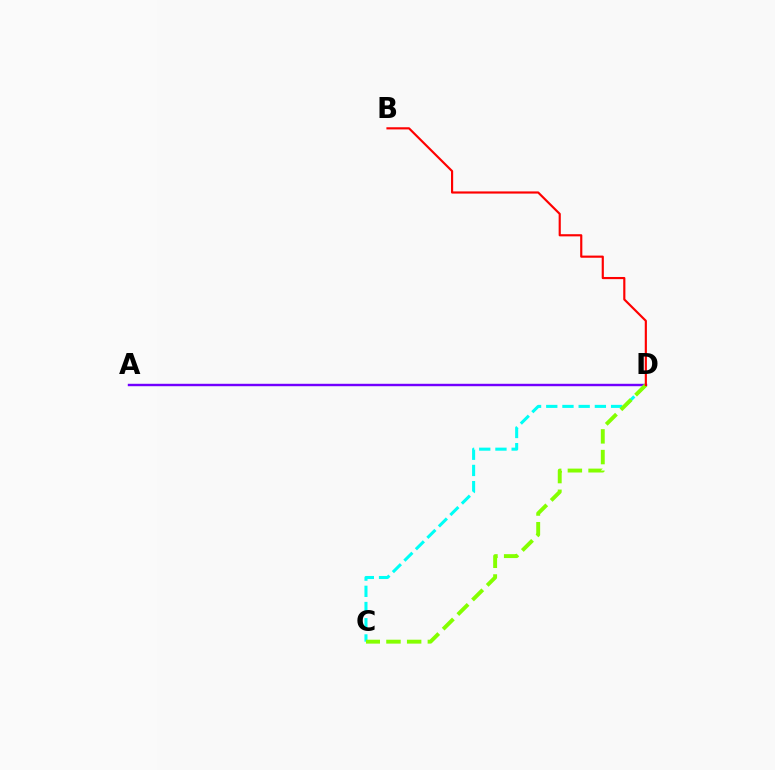{('A', 'D'): [{'color': '#7200ff', 'line_style': 'solid', 'thickness': 1.74}], ('C', 'D'): [{'color': '#00fff6', 'line_style': 'dashed', 'thickness': 2.2}, {'color': '#84ff00', 'line_style': 'dashed', 'thickness': 2.81}], ('B', 'D'): [{'color': '#ff0000', 'line_style': 'solid', 'thickness': 1.56}]}